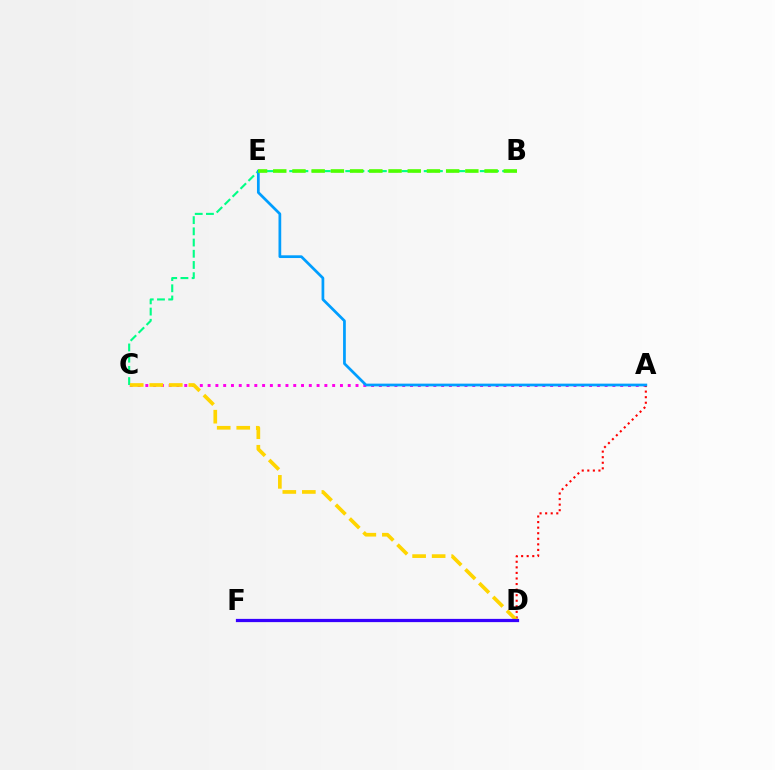{('A', 'C'): [{'color': '#ff00ed', 'line_style': 'dotted', 'thickness': 2.12}], ('B', 'C'): [{'color': '#00ff86', 'line_style': 'dashed', 'thickness': 1.52}], ('A', 'D'): [{'color': '#ff0000', 'line_style': 'dotted', 'thickness': 1.51}], ('C', 'D'): [{'color': '#ffd500', 'line_style': 'dashed', 'thickness': 2.65}], ('A', 'E'): [{'color': '#009eff', 'line_style': 'solid', 'thickness': 1.97}], ('D', 'F'): [{'color': '#3700ff', 'line_style': 'solid', 'thickness': 2.33}], ('B', 'E'): [{'color': '#4fff00', 'line_style': 'dashed', 'thickness': 2.61}]}